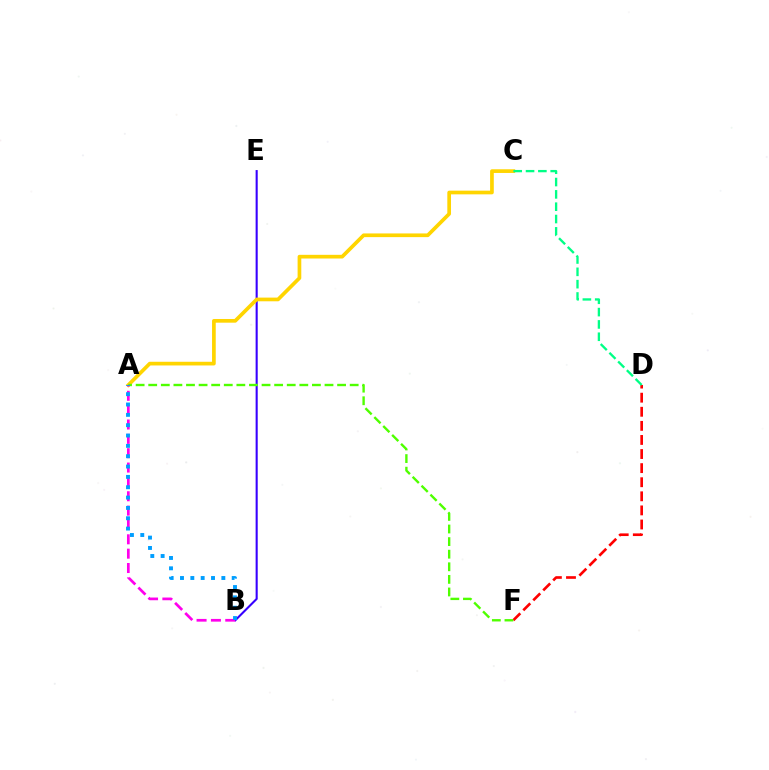{('D', 'F'): [{'color': '#ff0000', 'line_style': 'dashed', 'thickness': 1.91}], ('B', 'E'): [{'color': '#3700ff', 'line_style': 'solid', 'thickness': 1.51}], ('A', 'C'): [{'color': '#ffd500', 'line_style': 'solid', 'thickness': 2.66}], ('A', 'F'): [{'color': '#4fff00', 'line_style': 'dashed', 'thickness': 1.71}], ('A', 'B'): [{'color': '#ff00ed', 'line_style': 'dashed', 'thickness': 1.95}, {'color': '#009eff', 'line_style': 'dotted', 'thickness': 2.81}], ('C', 'D'): [{'color': '#00ff86', 'line_style': 'dashed', 'thickness': 1.68}]}